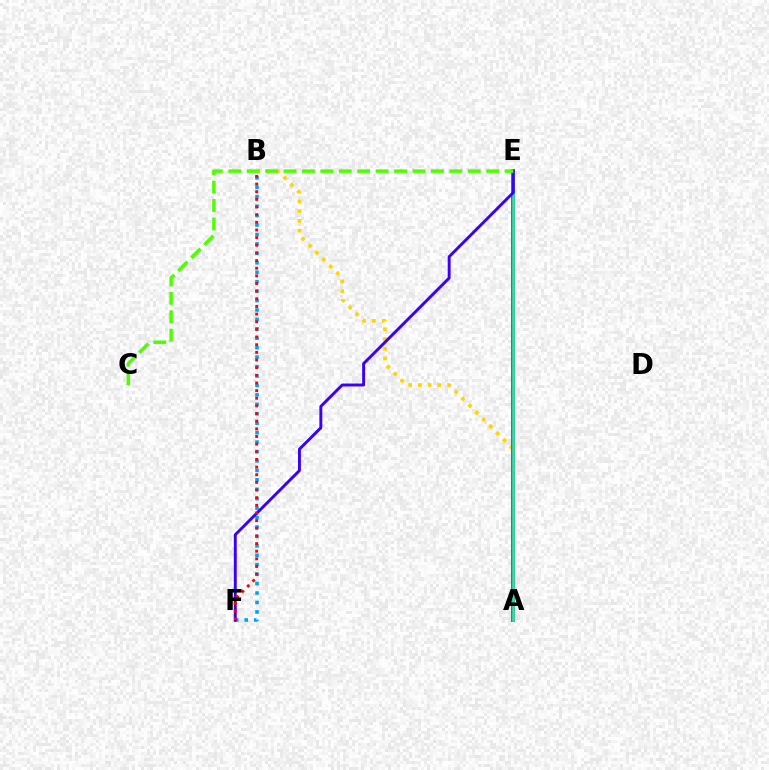{('B', 'F'): [{'color': '#009eff', 'line_style': 'dotted', 'thickness': 2.56}, {'color': '#ff0000', 'line_style': 'dotted', 'thickness': 2.08}], ('A', 'B'): [{'color': '#ffd500', 'line_style': 'dotted', 'thickness': 2.65}], ('A', 'E'): [{'color': '#ff00ed', 'line_style': 'solid', 'thickness': 2.84}, {'color': '#00ff86', 'line_style': 'solid', 'thickness': 1.85}], ('E', 'F'): [{'color': '#3700ff', 'line_style': 'solid', 'thickness': 2.1}], ('C', 'E'): [{'color': '#4fff00', 'line_style': 'dashed', 'thickness': 2.5}]}